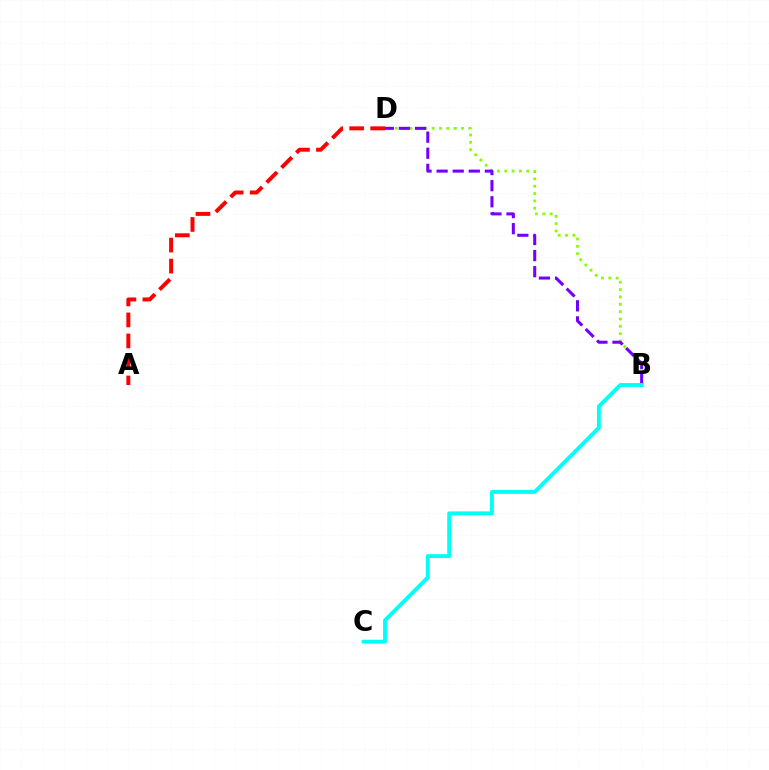{('A', 'D'): [{'color': '#ff0000', 'line_style': 'dashed', 'thickness': 2.85}], ('B', 'D'): [{'color': '#84ff00', 'line_style': 'dotted', 'thickness': 2.0}, {'color': '#7200ff', 'line_style': 'dashed', 'thickness': 2.19}], ('B', 'C'): [{'color': '#00fff6', 'line_style': 'solid', 'thickness': 2.79}]}